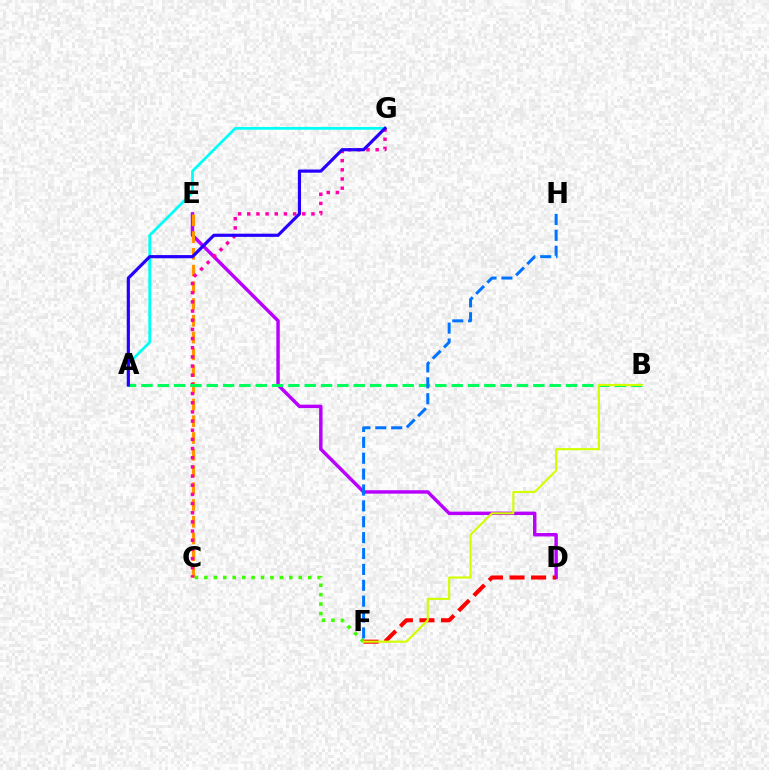{('D', 'E'): [{'color': '#b900ff', 'line_style': 'solid', 'thickness': 2.48}], ('A', 'G'): [{'color': '#00fff6', 'line_style': 'solid', 'thickness': 2.0}, {'color': '#2500ff', 'line_style': 'solid', 'thickness': 2.28}], ('C', 'E'): [{'color': '#ff9400', 'line_style': 'dashed', 'thickness': 2.27}], ('C', 'F'): [{'color': '#3dff00', 'line_style': 'dotted', 'thickness': 2.56}], ('D', 'F'): [{'color': '#ff0000', 'line_style': 'dashed', 'thickness': 2.93}], ('C', 'G'): [{'color': '#ff00ac', 'line_style': 'dotted', 'thickness': 2.49}], ('A', 'B'): [{'color': '#00ff5c', 'line_style': 'dashed', 'thickness': 2.22}], ('B', 'F'): [{'color': '#d1ff00', 'line_style': 'solid', 'thickness': 1.53}], ('F', 'H'): [{'color': '#0074ff', 'line_style': 'dashed', 'thickness': 2.16}]}